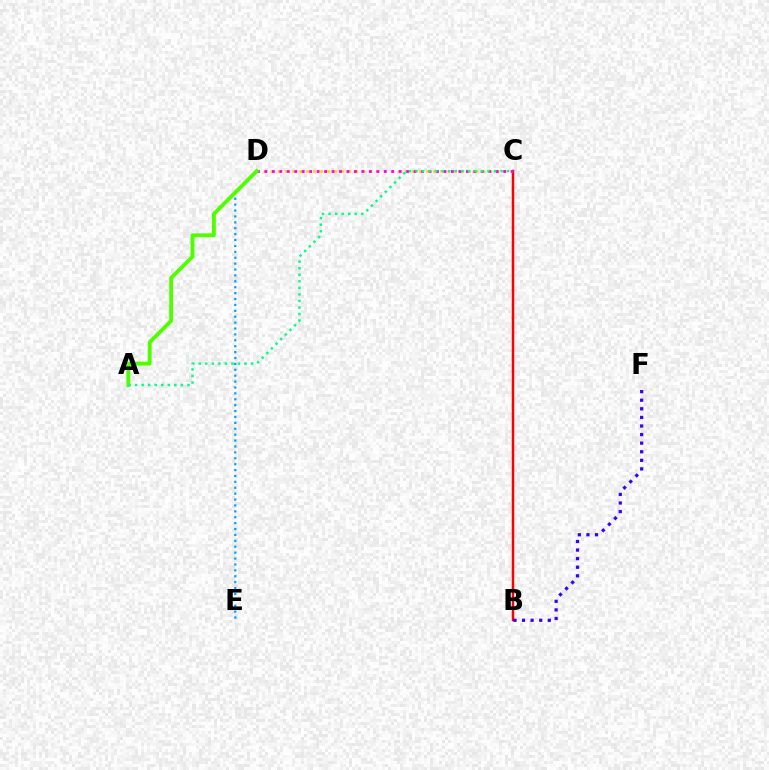{('C', 'D'): [{'color': '#ffd500', 'line_style': 'dotted', 'thickness': 1.92}, {'color': '#ff00ed', 'line_style': 'dotted', 'thickness': 2.03}], ('D', 'E'): [{'color': '#009eff', 'line_style': 'dotted', 'thickness': 1.6}], ('B', 'C'): [{'color': '#ff0000', 'line_style': 'solid', 'thickness': 1.8}], ('A', 'D'): [{'color': '#4fff00', 'line_style': 'solid', 'thickness': 2.78}], ('B', 'F'): [{'color': '#3700ff', 'line_style': 'dotted', 'thickness': 2.33}], ('A', 'C'): [{'color': '#00ff86', 'line_style': 'dotted', 'thickness': 1.78}]}